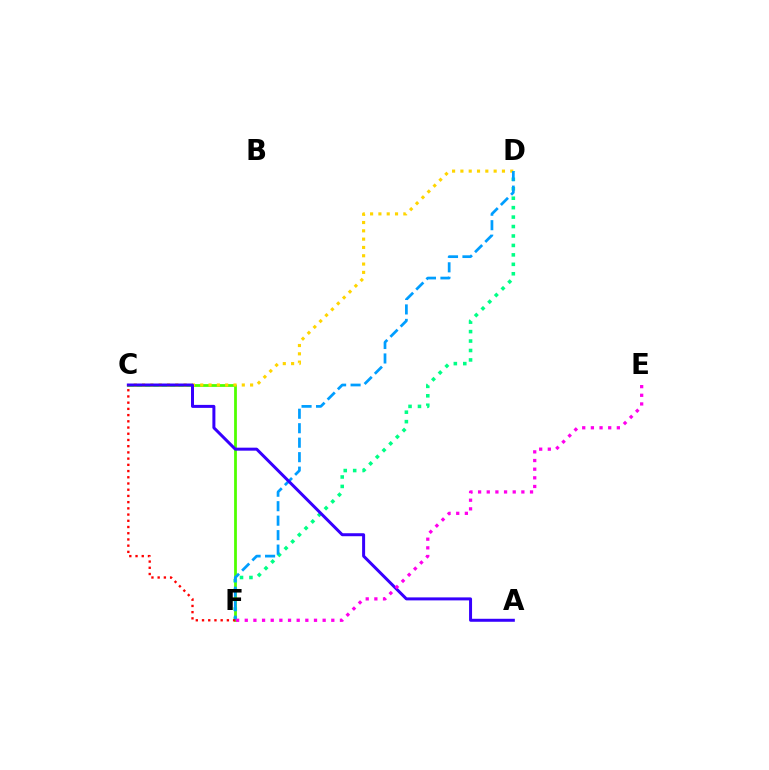{('C', 'F'): [{'color': '#4fff00', 'line_style': 'solid', 'thickness': 2.0}, {'color': '#ff0000', 'line_style': 'dotted', 'thickness': 1.69}], ('D', 'F'): [{'color': '#00ff86', 'line_style': 'dotted', 'thickness': 2.57}, {'color': '#009eff', 'line_style': 'dashed', 'thickness': 1.97}], ('C', 'D'): [{'color': '#ffd500', 'line_style': 'dotted', 'thickness': 2.26}], ('A', 'C'): [{'color': '#3700ff', 'line_style': 'solid', 'thickness': 2.16}], ('E', 'F'): [{'color': '#ff00ed', 'line_style': 'dotted', 'thickness': 2.35}]}